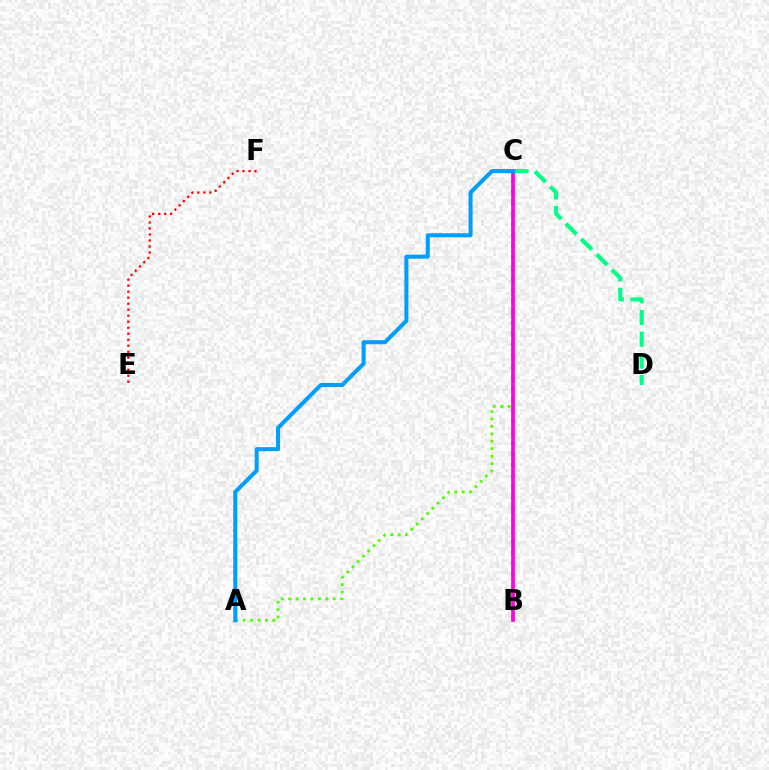{('B', 'C'): [{'color': '#3700ff', 'line_style': 'dotted', 'thickness': 2.97}, {'color': '#ffd500', 'line_style': 'solid', 'thickness': 2.61}, {'color': '#ff00ed', 'line_style': 'solid', 'thickness': 2.61}], ('E', 'F'): [{'color': '#ff0000', 'line_style': 'dotted', 'thickness': 1.63}], ('A', 'C'): [{'color': '#4fff00', 'line_style': 'dotted', 'thickness': 2.02}, {'color': '#009eff', 'line_style': 'solid', 'thickness': 2.9}], ('C', 'D'): [{'color': '#00ff86', 'line_style': 'dashed', 'thickness': 2.95}]}